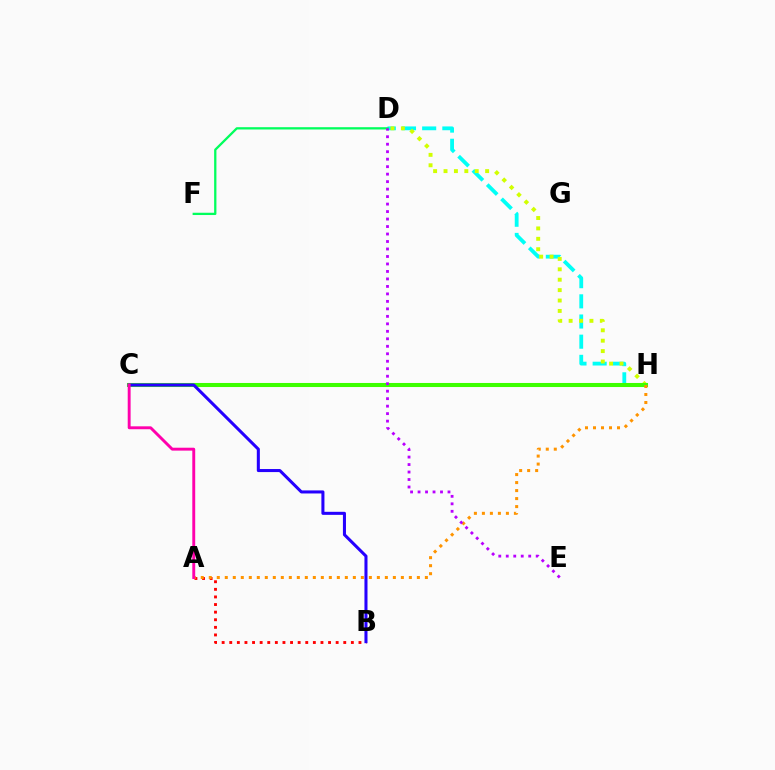{('D', 'H'): [{'color': '#00fff6', 'line_style': 'dashed', 'thickness': 2.74}, {'color': '#d1ff00', 'line_style': 'dotted', 'thickness': 2.83}], ('C', 'H'): [{'color': '#0074ff', 'line_style': 'dashed', 'thickness': 1.74}, {'color': '#3dff00', 'line_style': 'solid', 'thickness': 2.92}], ('A', 'B'): [{'color': '#ff0000', 'line_style': 'dotted', 'thickness': 2.07}], ('D', 'F'): [{'color': '#00ff5c', 'line_style': 'solid', 'thickness': 1.65}], ('B', 'C'): [{'color': '#2500ff', 'line_style': 'solid', 'thickness': 2.19}], ('A', 'H'): [{'color': '#ff9400', 'line_style': 'dotted', 'thickness': 2.17}], ('D', 'E'): [{'color': '#b900ff', 'line_style': 'dotted', 'thickness': 2.03}], ('A', 'C'): [{'color': '#ff00ac', 'line_style': 'solid', 'thickness': 2.09}]}